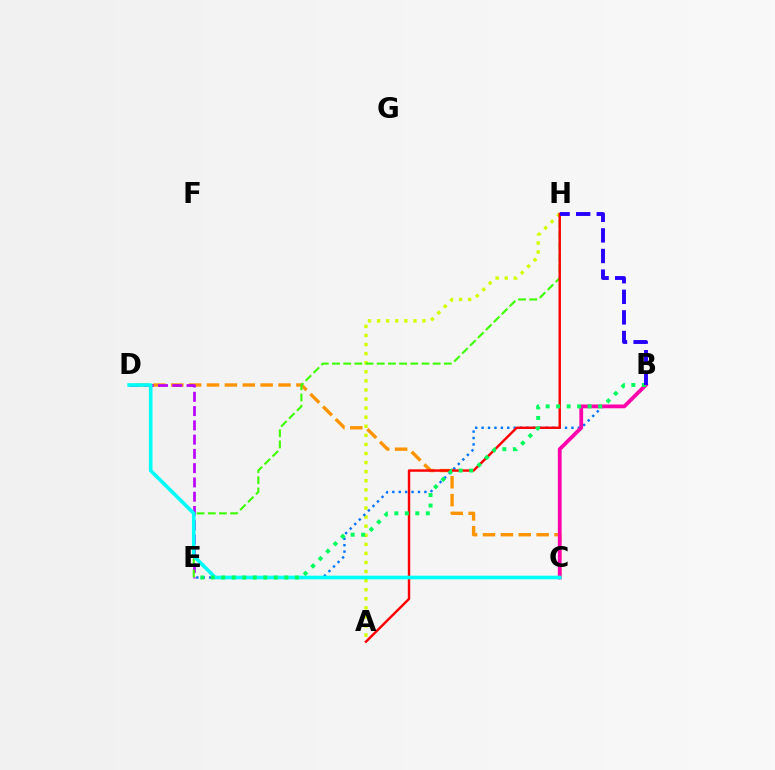{('C', 'D'): [{'color': '#ff9400', 'line_style': 'dashed', 'thickness': 2.43}, {'color': '#00fff6', 'line_style': 'solid', 'thickness': 2.6}], ('A', 'H'): [{'color': '#d1ff00', 'line_style': 'dotted', 'thickness': 2.47}, {'color': '#ff0000', 'line_style': 'solid', 'thickness': 1.75}], ('D', 'E'): [{'color': '#b900ff', 'line_style': 'dashed', 'thickness': 1.94}], ('E', 'H'): [{'color': '#3dff00', 'line_style': 'dashed', 'thickness': 1.52}], ('B', 'E'): [{'color': '#0074ff', 'line_style': 'dotted', 'thickness': 1.74}, {'color': '#00ff5c', 'line_style': 'dotted', 'thickness': 2.85}], ('B', 'C'): [{'color': '#ff00ac', 'line_style': 'solid', 'thickness': 2.72}], ('B', 'H'): [{'color': '#2500ff', 'line_style': 'dashed', 'thickness': 2.8}]}